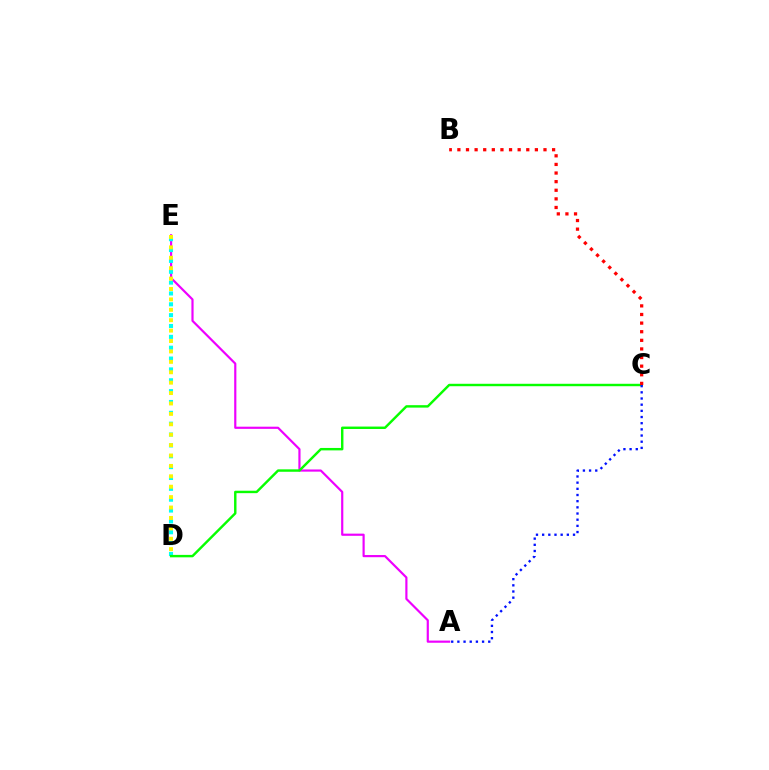{('A', 'E'): [{'color': '#ee00ff', 'line_style': 'solid', 'thickness': 1.57}], ('D', 'E'): [{'color': '#00fff6', 'line_style': 'dotted', 'thickness': 2.95}, {'color': '#fcf500', 'line_style': 'dotted', 'thickness': 2.83}], ('C', 'D'): [{'color': '#08ff00', 'line_style': 'solid', 'thickness': 1.75}], ('A', 'C'): [{'color': '#0010ff', 'line_style': 'dotted', 'thickness': 1.68}], ('B', 'C'): [{'color': '#ff0000', 'line_style': 'dotted', 'thickness': 2.34}]}